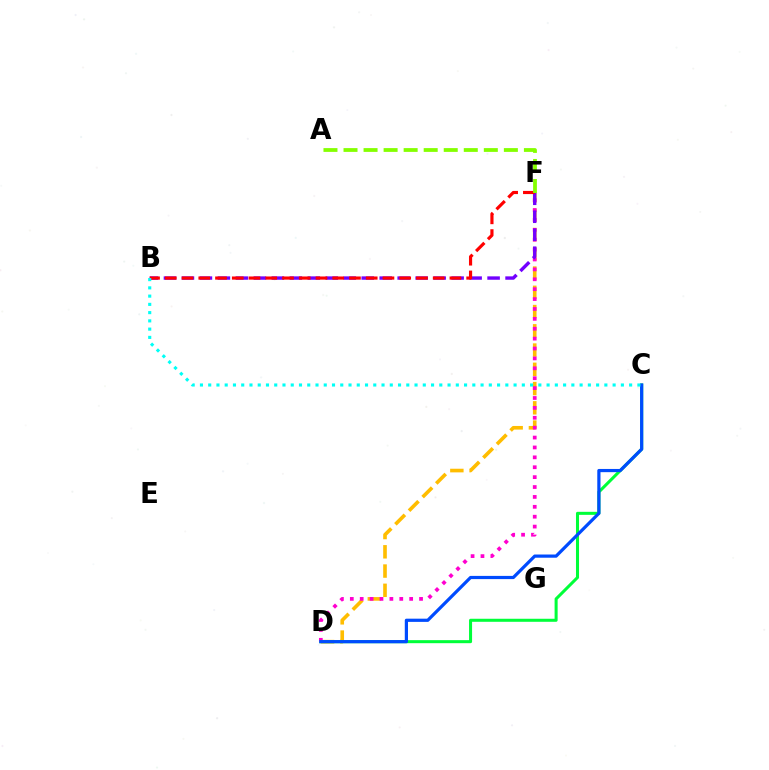{('D', 'F'): [{'color': '#ffbd00', 'line_style': 'dashed', 'thickness': 2.62}, {'color': '#ff00cf', 'line_style': 'dotted', 'thickness': 2.69}], ('C', 'D'): [{'color': '#00ff39', 'line_style': 'solid', 'thickness': 2.19}, {'color': '#004bff', 'line_style': 'solid', 'thickness': 2.31}], ('B', 'F'): [{'color': '#7200ff', 'line_style': 'dashed', 'thickness': 2.44}, {'color': '#ff0000', 'line_style': 'dashed', 'thickness': 2.27}], ('A', 'F'): [{'color': '#84ff00', 'line_style': 'dashed', 'thickness': 2.72}], ('B', 'C'): [{'color': '#00fff6', 'line_style': 'dotted', 'thickness': 2.24}]}